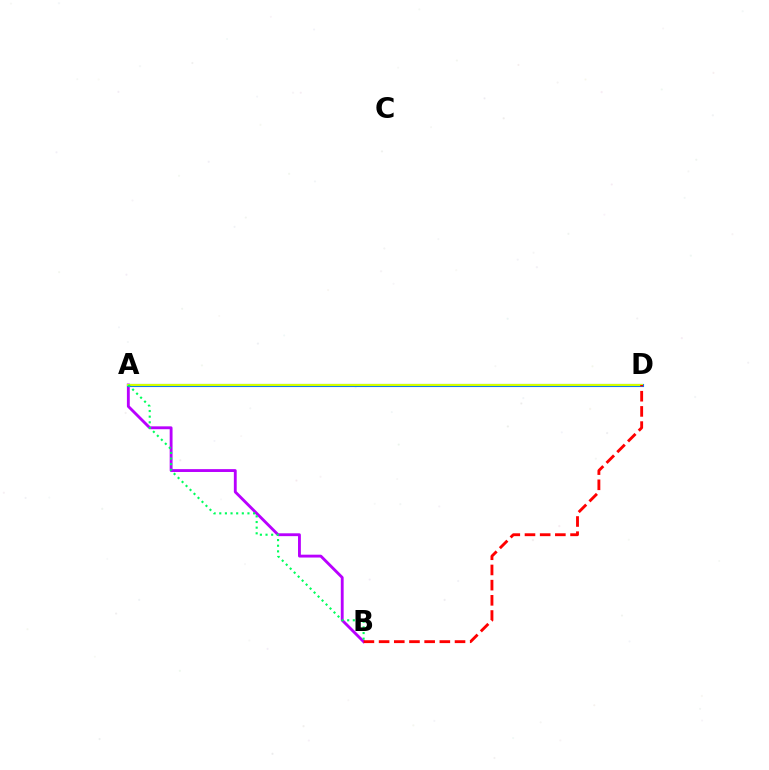{('A', 'B'): [{'color': '#b900ff', 'line_style': 'solid', 'thickness': 2.05}, {'color': '#00ff5c', 'line_style': 'dotted', 'thickness': 1.53}], ('A', 'D'): [{'color': '#0074ff', 'line_style': 'solid', 'thickness': 2.23}, {'color': '#d1ff00', 'line_style': 'solid', 'thickness': 1.56}], ('B', 'D'): [{'color': '#ff0000', 'line_style': 'dashed', 'thickness': 2.06}]}